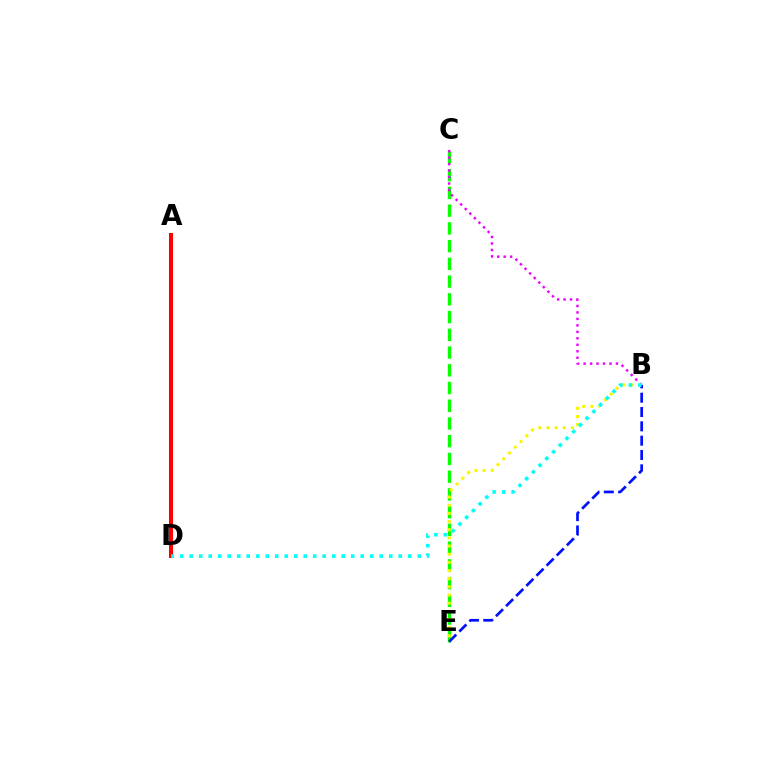{('C', 'E'): [{'color': '#08ff00', 'line_style': 'dashed', 'thickness': 2.41}], ('B', 'C'): [{'color': '#ee00ff', 'line_style': 'dotted', 'thickness': 1.76}], ('B', 'E'): [{'color': '#fcf500', 'line_style': 'dotted', 'thickness': 2.22}, {'color': '#0010ff', 'line_style': 'dashed', 'thickness': 1.95}], ('A', 'D'): [{'color': '#ff0000', 'line_style': 'solid', 'thickness': 2.92}], ('B', 'D'): [{'color': '#00fff6', 'line_style': 'dotted', 'thickness': 2.58}]}